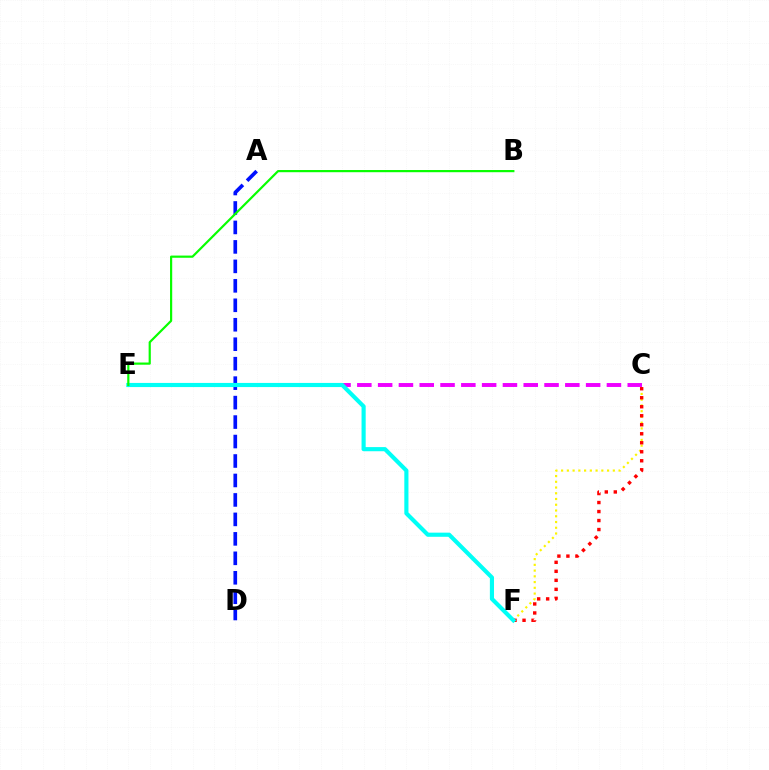{('C', 'F'): [{'color': '#fcf500', 'line_style': 'dotted', 'thickness': 1.56}, {'color': '#ff0000', 'line_style': 'dotted', 'thickness': 2.45}], ('A', 'D'): [{'color': '#0010ff', 'line_style': 'dashed', 'thickness': 2.64}], ('C', 'E'): [{'color': '#ee00ff', 'line_style': 'dashed', 'thickness': 2.83}], ('E', 'F'): [{'color': '#00fff6', 'line_style': 'solid', 'thickness': 2.98}], ('B', 'E'): [{'color': '#08ff00', 'line_style': 'solid', 'thickness': 1.58}]}